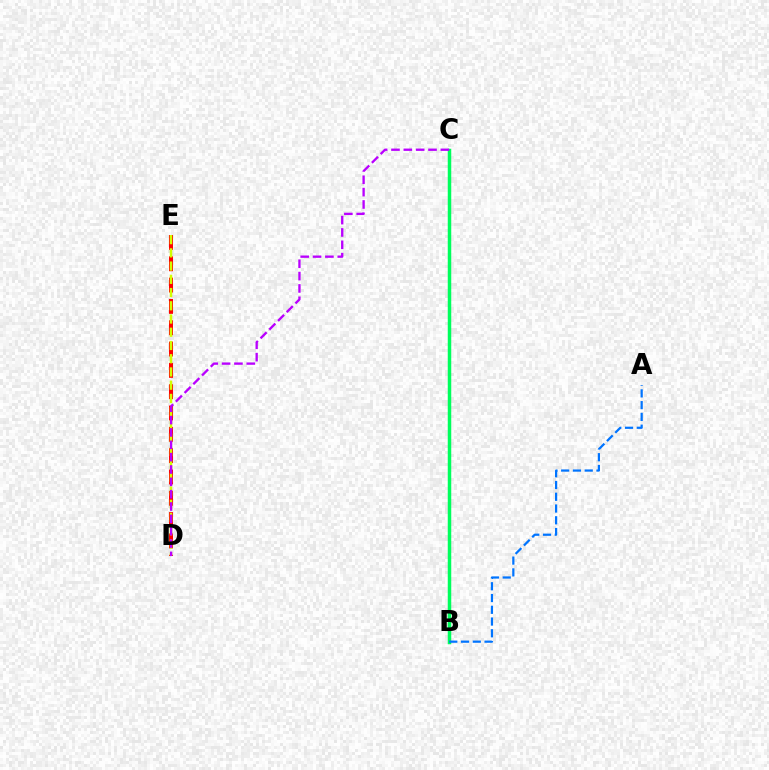{('B', 'C'): [{'color': '#00ff5c', 'line_style': 'solid', 'thickness': 2.51}], ('D', 'E'): [{'color': '#ff0000', 'line_style': 'dashed', 'thickness': 2.9}, {'color': '#d1ff00', 'line_style': 'dashed', 'thickness': 1.8}], ('A', 'B'): [{'color': '#0074ff', 'line_style': 'dashed', 'thickness': 1.6}], ('C', 'D'): [{'color': '#b900ff', 'line_style': 'dashed', 'thickness': 1.68}]}